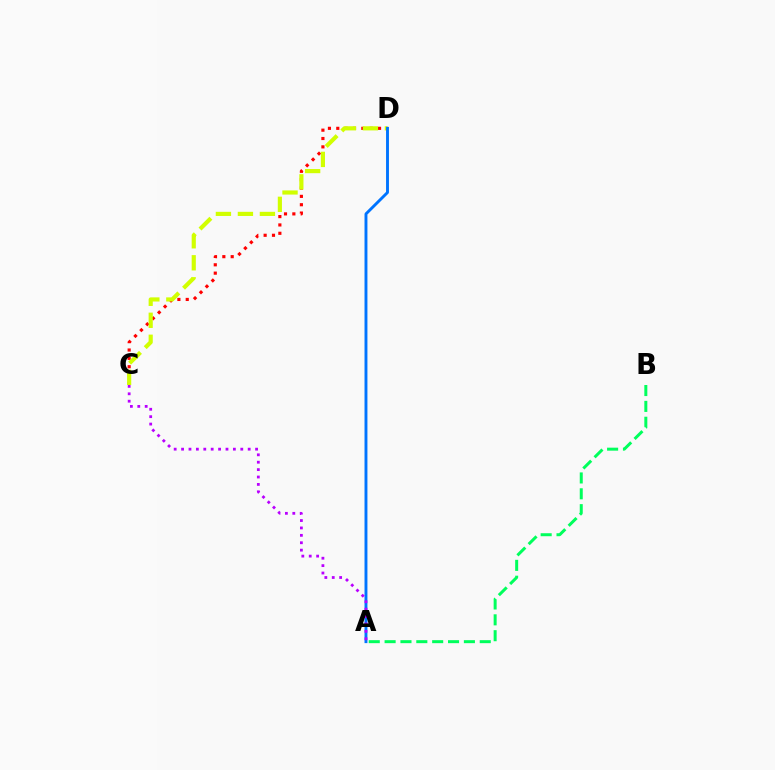{('C', 'D'): [{'color': '#ff0000', 'line_style': 'dotted', 'thickness': 2.27}, {'color': '#d1ff00', 'line_style': 'dashed', 'thickness': 2.99}], ('A', 'B'): [{'color': '#00ff5c', 'line_style': 'dashed', 'thickness': 2.15}], ('A', 'D'): [{'color': '#0074ff', 'line_style': 'solid', 'thickness': 2.09}], ('A', 'C'): [{'color': '#b900ff', 'line_style': 'dotted', 'thickness': 2.01}]}